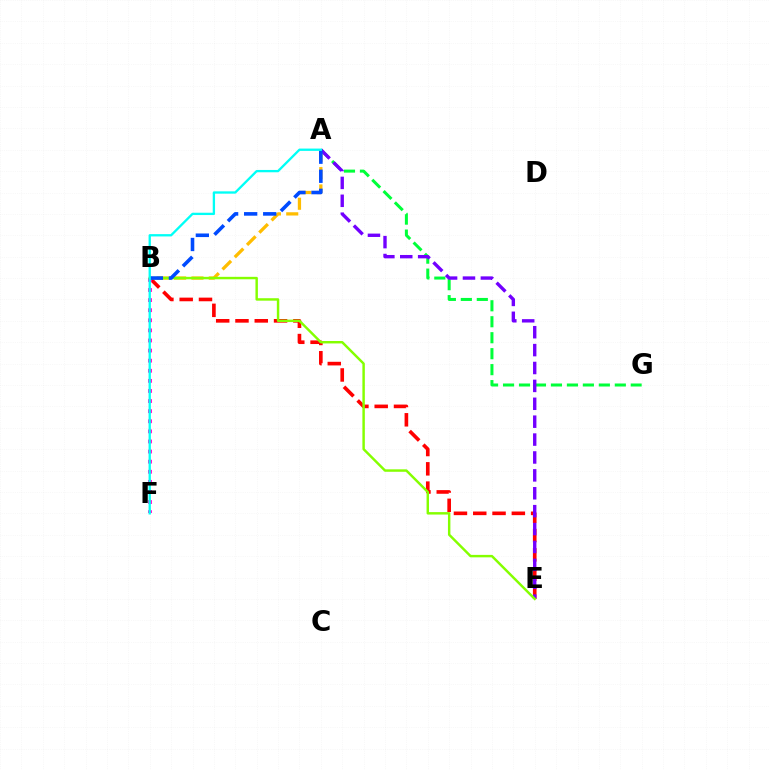{('A', 'G'): [{'color': '#00ff39', 'line_style': 'dashed', 'thickness': 2.17}], ('A', 'B'): [{'color': '#ffbd00', 'line_style': 'dashed', 'thickness': 2.36}, {'color': '#004bff', 'line_style': 'dashed', 'thickness': 2.59}], ('B', 'E'): [{'color': '#ff0000', 'line_style': 'dashed', 'thickness': 2.62}, {'color': '#84ff00', 'line_style': 'solid', 'thickness': 1.76}], ('A', 'E'): [{'color': '#7200ff', 'line_style': 'dashed', 'thickness': 2.43}], ('B', 'F'): [{'color': '#ff00cf', 'line_style': 'dotted', 'thickness': 2.74}], ('A', 'F'): [{'color': '#00fff6', 'line_style': 'solid', 'thickness': 1.67}]}